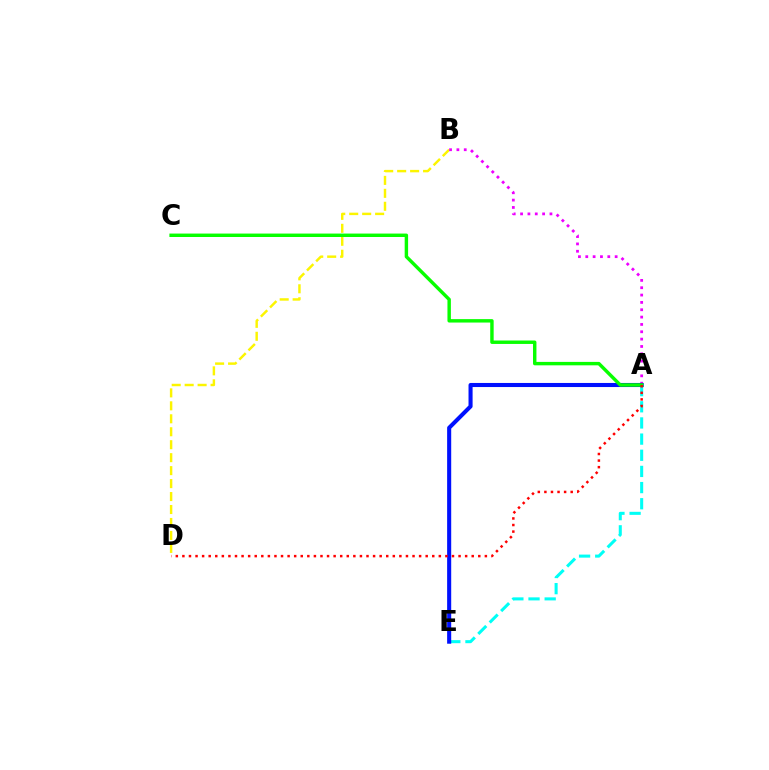{('B', 'D'): [{'color': '#fcf500', 'line_style': 'dashed', 'thickness': 1.76}], ('A', 'B'): [{'color': '#ee00ff', 'line_style': 'dotted', 'thickness': 1.99}], ('A', 'E'): [{'color': '#00fff6', 'line_style': 'dashed', 'thickness': 2.19}, {'color': '#0010ff', 'line_style': 'solid', 'thickness': 2.93}], ('A', 'C'): [{'color': '#08ff00', 'line_style': 'solid', 'thickness': 2.47}], ('A', 'D'): [{'color': '#ff0000', 'line_style': 'dotted', 'thickness': 1.79}]}